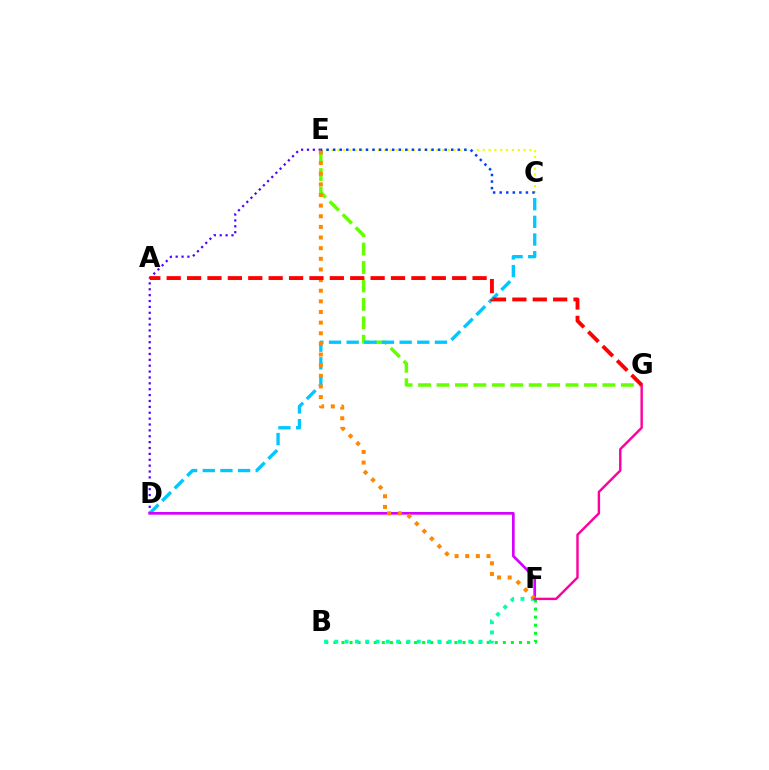{('E', 'G'): [{'color': '#66ff00', 'line_style': 'dashed', 'thickness': 2.5}], ('D', 'E'): [{'color': '#4f00ff', 'line_style': 'dotted', 'thickness': 1.6}], ('B', 'F'): [{'color': '#00ff27', 'line_style': 'dotted', 'thickness': 2.19}, {'color': '#00ffaf', 'line_style': 'dotted', 'thickness': 2.8}], ('C', 'D'): [{'color': '#00c7ff', 'line_style': 'dashed', 'thickness': 2.4}], ('D', 'F'): [{'color': '#d600ff', 'line_style': 'solid', 'thickness': 1.93}], ('E', 'F'): [{'color': '#ff8800', 'line_style': 'dotted', 'thickness': 2.89}], ('F', 'G'): [{'color': '#ff00a0', 'line_style': 'solid', 'thickness': 1.75}], ('C', 'E'): [{'color': '#eeff00', 'line_style': 'dotted', 'thickness': 1.58}, {'color': '#003fff', 'line_style': 'dotted', 'thickness': 1.78}], ('A', 'G'): [{'color': '#ff0000', 'line_style': 'dashed', 'thickness': 2.77}]}